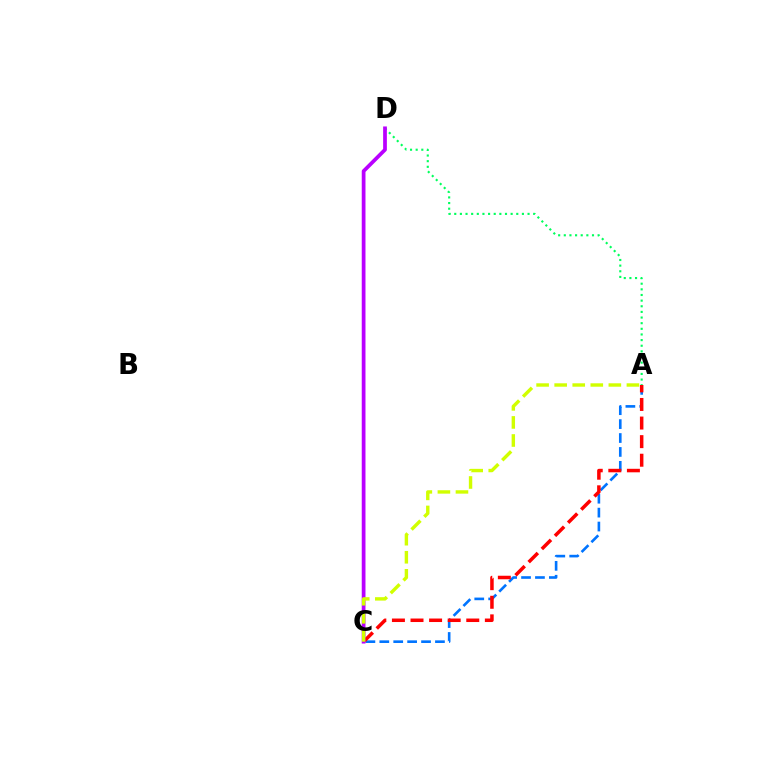{('A', 'C'): [{'color': '#0074ff', 'line_style': 'dashed', 'thickness': 1.89}, {'color': '#ff0000', 'line_style': 'dashed', 'thickness': 2.53}, {'color': '#d1ff00', 'line_style': 'dashed', 'thickness': 2.45}], ('A', 'D'): [{'color': '#00ff5c', 'line_style': 'dotted', 'thickness': 1.53}], ('C', 'D'): [{'color': '#b900ff', 'line_style': 'solid', 'thickness': 2.69}]}